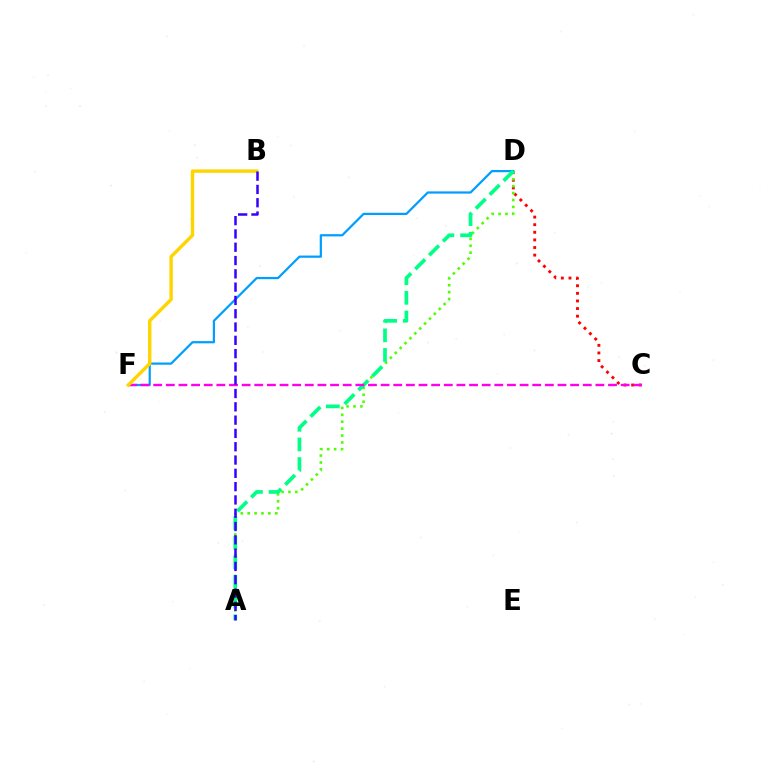{('C', 'D'): [{'color': '#ff0000', 'line_style': 'dotted', 'thickness': 2.07}], ('D', 'F'): [{'color': '#009eff', 'line_style': 'solid', 'thickness': 1.6}], ('A', 'D'): [{'color': '#4fff00', 'line_style': 'dotted', 'thickness': 1.88}, {'color': '#00ff86', 'line_style': 'dashed', 'thickness': 2.67}], ('C', 'F'): [{'color': '#ff00ed', 'line_style': 'dashed', 'thickness': 1.72}], ('B', 'F'): [{'color': '#ffd500', 'line_style': 'solid', 'thickness': 2.45}], ('A', 'B'): [{'color': '#3700ff', 'line_style': 'dashed', 'thickness': 1.81}]}